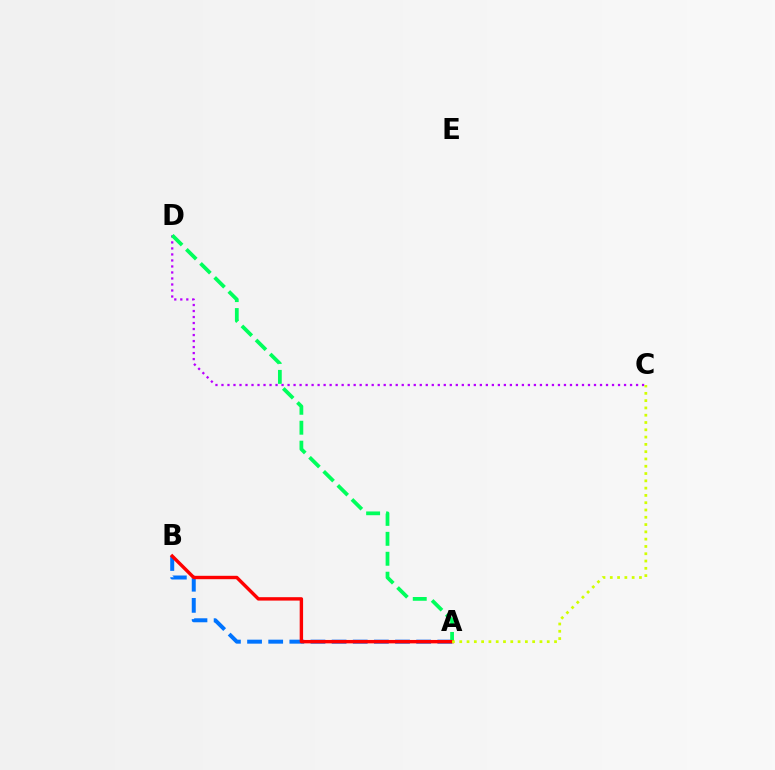{('C', 'D'): [{'color': '#b900ff', 'line_style': 'dotted', 'thickness': 1.63}], ('A', 'B'): [{'color': '#0074ff', 'line_style': 'dashed', 'thickness': 2.87}, {'color': '#ff0000', 'line_style': 'solid', 'thickness': 2.45}], ('A', 'D'): [{'color': '#00ff5c', 'line_style': 'dashed', 'thickness': 2.71}], ('A', 'C'): [{'color': '#d1ff00', 'line_style': 'dotted', 'thickness': 1.98}]}